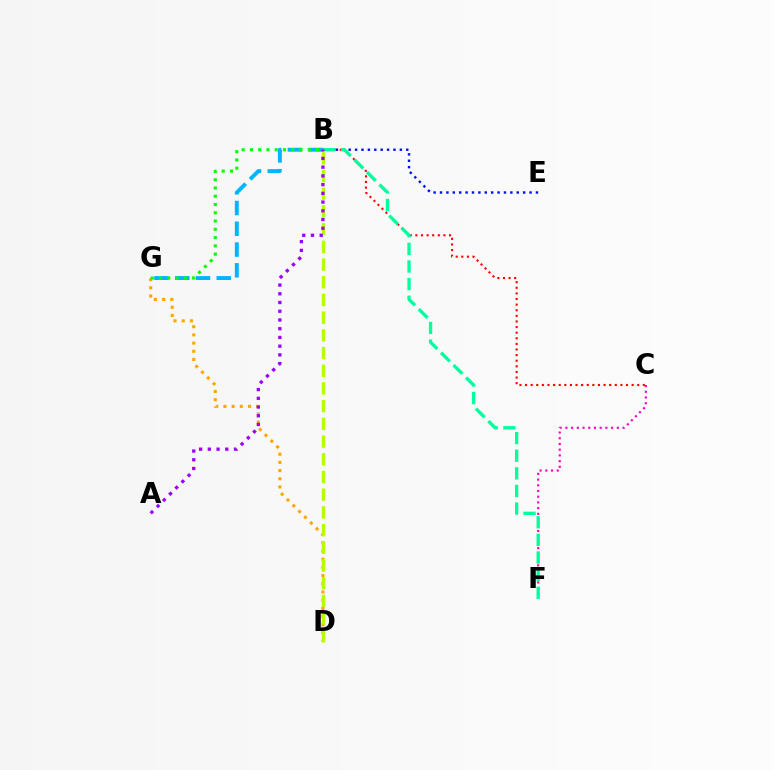{('B', 'E'): [{'color': '#0010ff', 'line_style': 'dotted', 'thickness': 1.74}], ('B', 'C'): [{'color': '#ff0000', 'line_style': 'dotted', 'thickness': 1.52}], ('B', 'G'): [{'color': '#00b5ff', 'line_style': 'dashed', 'thickness': 2.82}, {'color': '#08ff00', 'line_style': 'dotted', 'thickness': 2.25}], ('C', 'F'): [{'color': '#ff00bd', 'line_style': 'dotted', 'thickness': 1.55}], ('D', 'G'): [{'color': '#ffa500', 'line_style': 'dotted', 'thickness': 2.23}], ('B', 'F'): [{'color': '#00ff9d', 'line_style': 'dashed', 'thickness': 2.39}], ('B', 'D'): [{'color': '#b3ff00', 'line_style': 'dashed', 'thickness': 2.4}], ('A', 'B'): [{'color': '#9b00ff', 'line_style': 'dotted', 'thickness': 2.37}]}